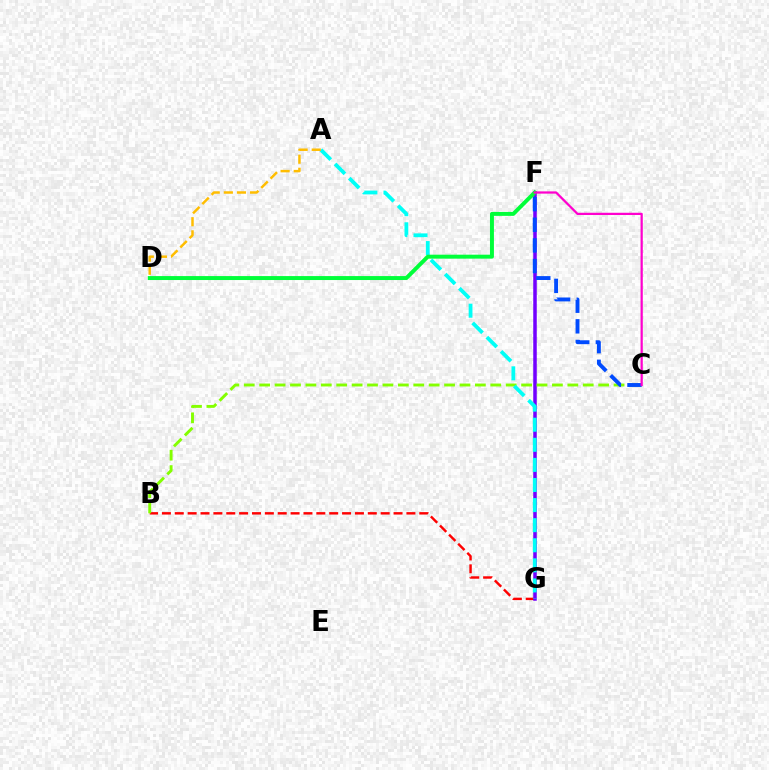{('B', 'G'): [{'color': '#ff0000', 'line_style': 'dashed', 'thickness': 1.75}], ('F', 'G'): [{'color': '#7200ff', 'line_style': 'solid', 'thickness': 2.53}], ('B', 'C'): [{'color': '#84ff00', 'line_style': 'dashed', 'thickness': 2.09}], ('A', 'G'): [{'color': '#00fff6', 'line_style': 'dashed', 'thickness': 2.73}], ('C', 'F'): [{'color': '#004bff', 'line_style': 'dashed', 'thickness': 2.8}, {'color': '#ff00cf', 'line_style': 'solid', 'thickness': 1.61}], ('D', 'F'): [{'color': '#00ff39', 'line_style': 'solid', 'thickness': 2.85}], ('A', 'D'): [{'color': '#ffbd00', 'line_style': 'dashed', 'thickness': 1.78}]}